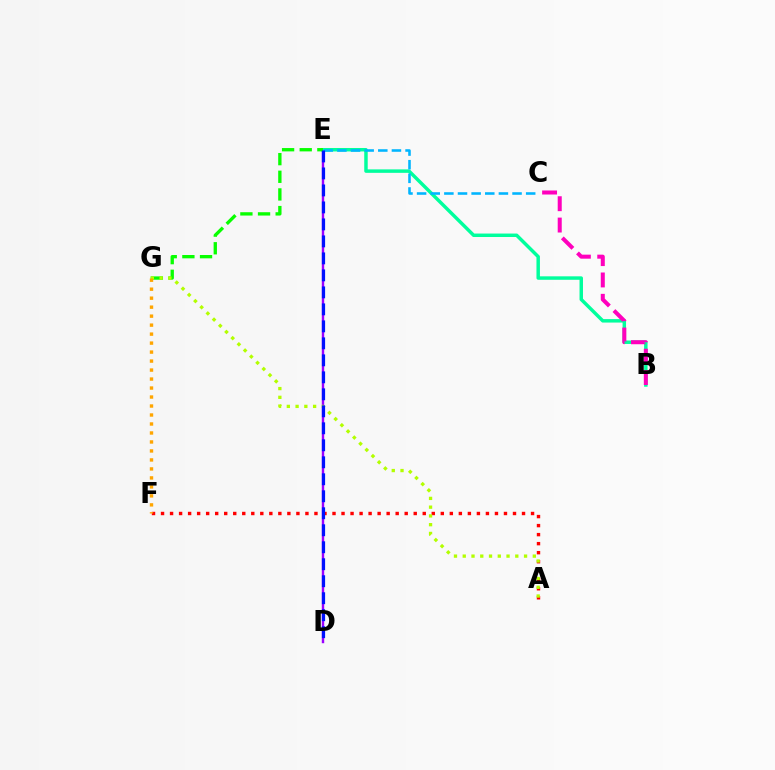{('D', 'E'): [{'color': '#9b00ff', 'line_style': 'solid', 'thickness': 1.74}, {'color': '#0010ff', 'line_style': 'dashed', 'thickness': 2.31}], ('B', 'E'): [{'color': '#00ff9d', 'line_style': 'solid', 'thickness': 2.49}], ('E', 'G'): [{'color': '#08ff00', 'line_style': 'dashed', 'thickness': 2.4}], ('C', 'E'): [{'color': '#00b5ff', 'line_style': 'dashed', 'thickness': 1.85}], ('A', 'F'): [{'color': '#ff0000', 'line_style': 'dotted', 'thickness': 2.45}], ('A', 'G'): [{'color': '#b3ff00', 'line_style': 'dotted', 'thickness': 2.38}], ('B', 'C'): [{'color': '#ff00bd', 'line_style': 'dashed', 'thickness': 2.9}], ('F', 'G'): [{'color': '#ffa500', 'line_style': 'dotted', 'thickness': 2.44}]}